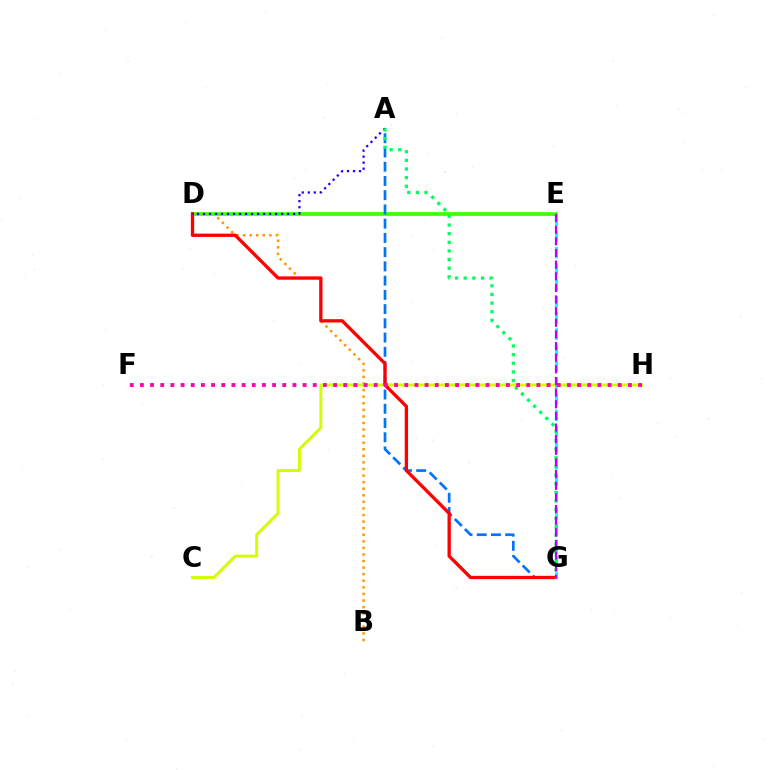{('B', 'D'): [{'color': '#ff9400', 'line_style': 'dotted', 'thickness': 1.79}], ('C', 'H'): [{'color': '#d1ff00', 'line_style': 'solid', 'thickness': 2.12}], ('D', 'E'): [{'color': '#3dff00', 'line_style': 'solid', 'thickness': 2.64}], ('A', 'G'): [{'color': '#0074ff', 'line_style': 'dashed', 'thickness': 1.93}, {'color': '#00ff5c', 'line_style': 'dotted', 'thickness': 2.34}], ('D', 'G'): [{'color': '#ff0000', 'line_style': 'solid', 'thickness': 2.38}], ('A', 'D'): [{'color': '#2500ff', 'line_style': 'dotted', 'thickness': 1.63}], ('E', 'G'): [{'color': '#00fff6', 'line_style': 'dashed', 'thickness': 2.21}, {'color': '#b900ff', 'line_style': 'dashed', 'thickness': 1.58}], ('F', 'H'): [{'color': '#ff00ac', 'line_style': 'dotted', 'thickness': 2.76}]}